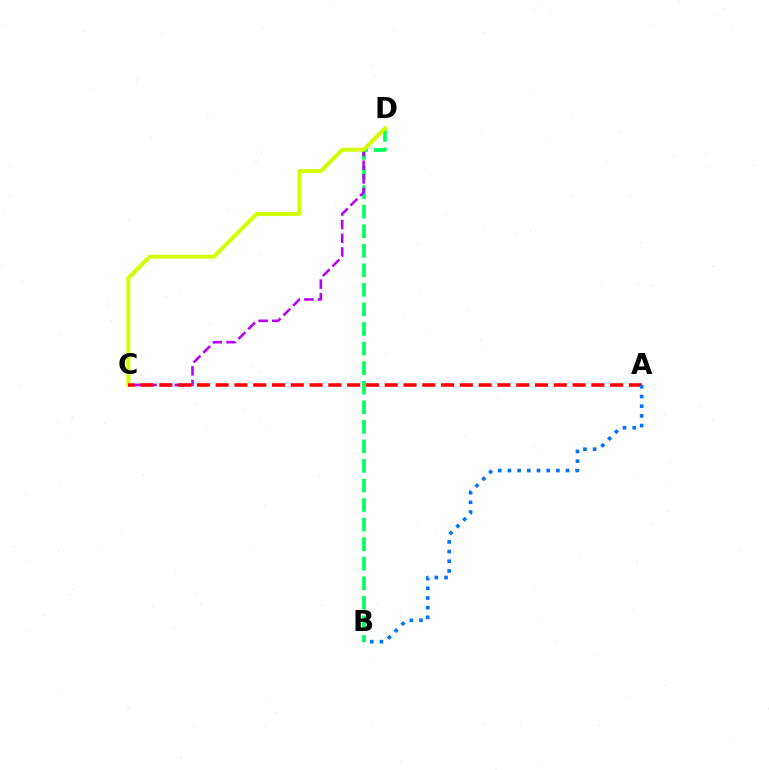{('B', 'D'): [{'color': '#00ff5c', 'line_style': 'dashed', 'thickness': 2.66}], ('C', 'D'): [{'color': '#b900ff', 'line_style': 'dashed', 'thickness': 1.86}, {'color': '#d1ff00', 'line_style': 'solid', 'thickness': 2.88}], ('A', 'C'): [{'color': '#ff0000', 'line_style': 'dashed', 'thickness': 2.55}], ('A', 'B'): [{'color': '#0074ff', 'line_style': 'dotted', 'thickness': 2.63}]}